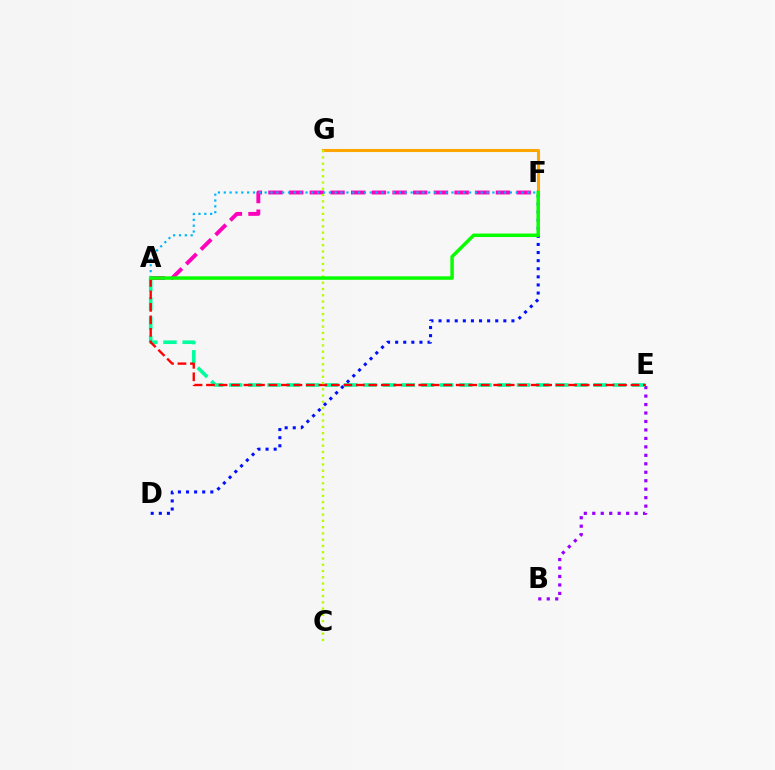{('B', 'E'): [{'color': '#9b00ff', 'line_style': 'dotted', 'thickness': 2.3}], ('A', 'E'): [{'color': '#00ff9d', 'line_style': 'dashed', 'thickness': 2.61}, {'color': '#ff0000', 'line_style': 'dashed', 'thickness': 1.7}], ('F', 'G'): [{'color': '#ffa500', 'line_style': 'solid', 'thickness': 2.21}], ('D', 'F'): [{'color': '#0010ff', 'line_style': 'dotted', 'thickness': 2.2}], ('A', 'F'): [{'color': '#ff00bd', 'line_style': 'dashed', 'thickness': 2.81}, {'color': '#00b5ff', 'line_style': 'dotted', 'thickness': 1.59}, {'color': '#08ff00', 'line_style': 'solid', 'thickness': 2.51}], ('C', 'G'): [{'color': '#b3ff00', 'line_style': 'dotted', 'thickness': 1.7}]}